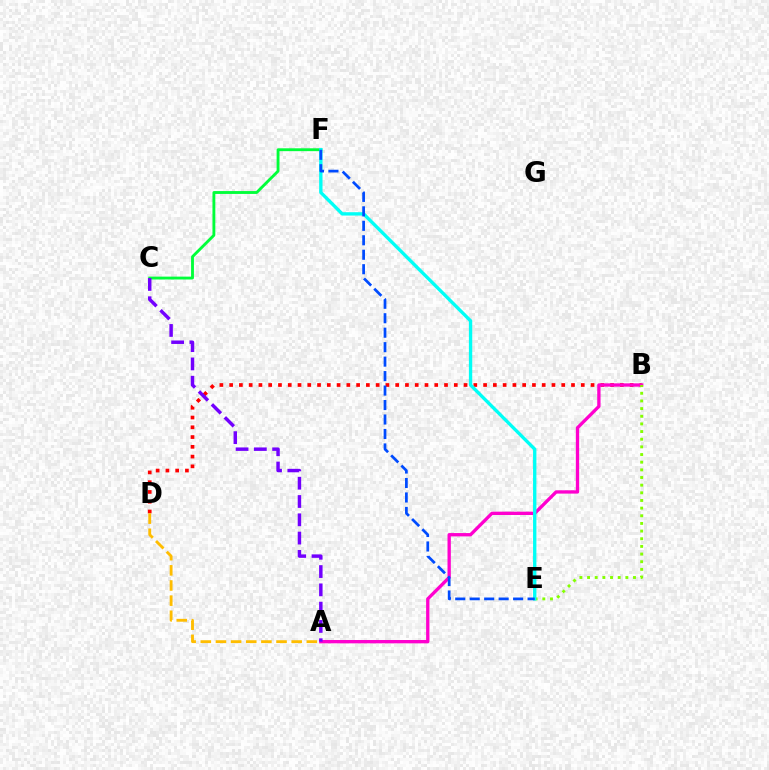{('B', 'D'): [{'color': '#ff0000', 'line_style': 'dotted', 'thickness': 2.65}], ('A', 'D'): [{'color': '#ffbd00', 'line_style': 'dashed', 'thickness': 2.06}], ('A', 'B'): [{'color': '#ff00cf', 'line_style': 'solid', 'thickness': 2.39}], ('C', 'F'): [{'color': '#00ff39', 'line_style': 'solid', 'thickness': 2.06}], ('A', 'C'): [{'color': '#7200ff', 'line_style': 'dashed', 'thickness': 2.48}], ('B', 'E'): [{'color': '#84ff00', 'line_style': 'dotted', 'thickness': 2.08}], ('E', 'F'): [{'color': '#00fff6', 'line_style': 'solid', 'thickness': 2.41}, {'color': '#004bff', 'line_style': 'dashed', 'thickness': 1.97}]}